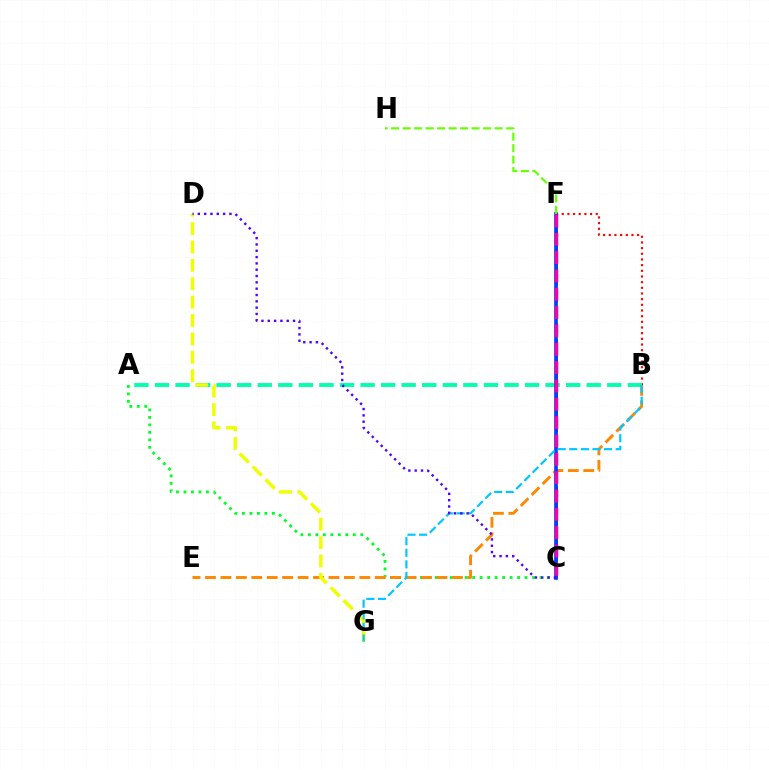{('B', 'F'): [{'color': '#ff0000', 'line_style': 'dotted', 'thickness': 1.54}], ('A', 'C'): [{'color': '#00ff27', 'line_style': 'dotted', 'thickness': 2.03}], ('A', 'B'): [{'color': '#00ffaf', 'line_style': 'dashed', 'thickness': 2.79}], ('B', 'E'): [{'color': '#ff8800', 'line_style': 'dashed', 'thickness': 2.1}], ('C', 'F'): [{'color': '#d600ff', 'line_style': 'dashed', 'thickness': 2.21}, {'color': '#003fff', 'line_style': 'solid', 'thickness': 2.64}, {'color': '#ff00a0', 'line_style': 'dashed', 'thickness': 2.49}], ('D', 'G'): [{'color': '#eeff00', 'line_style': 'dashed', 'thickness': 2.5}], ('B', 'G'): [{'color': '#00c7ff', 'line_style': 'dashed', 'thickness': 1.58}], ('C', 'D'): [{'color': '#4f00ff', 'line_style': 'dotted', 'thickness': 1.72}], ('F', 'H'): [{'color': '#66ff00', 'line_style': 'dashed', 'thickness': 1.56}]}